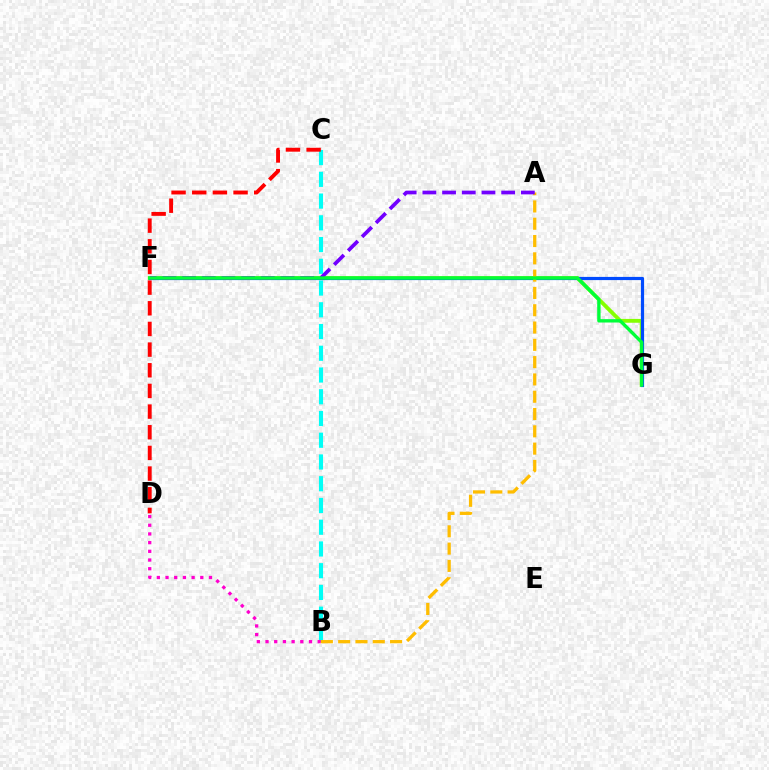{('B', 'C'): [{'color': '#00fff6', 'line_style': 'dashed', 'thickness': 2.95}], ('C', 'D'): [{'color': '#ff0000', 'line_style': 'dashed', 'thickness': 2.81}], ('B', 'D'): [{'color': '#ff00cf', 'line_style': 'dotted', 'thickness': 2.36}], ('F', 'G'): [{'color': '#84ff00', 'line_style': 'solid', 'thickness': 2.76}, {'color': '#004bff', 'line_style': 'solid', 'thickness': 2.3}, {'color': '#00ff39', 'line_style': 'solid', 'thickness': 2.43}], ('A', 'B'): [{'color': '#ffbd00', 'line_style': 'dashed', 'thickness': 2.35}], ('A', 'F'): [{'color': '#7200ff', 'line_style': 'dashed', 'thickness': 2.68}]}